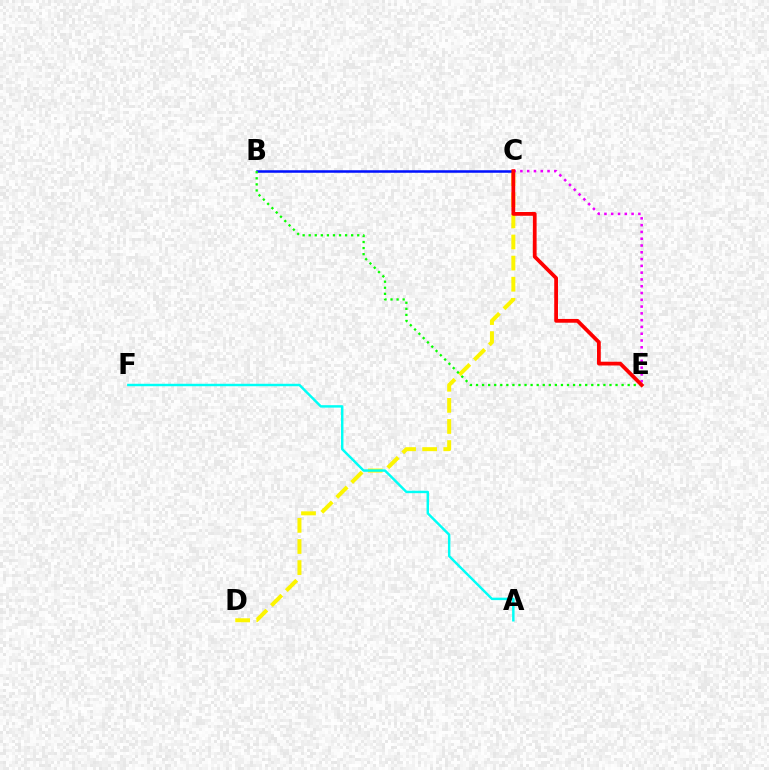{('C', 'D'): [{'color': '#fcf500', 'line_style': 'dashed', 'thickness': 2.87}], ('A', 'F'): [{'color': '#00fff6', 'line_style': 'solid', 'thickness': 1.76}], ('B', 'C'): [{'color': '#0010ff', 'line_style': 'solid', 'thickness': 1.82}], ('C', 'E'): [{'color': '#ee00ff', 'line_style': 'dotted', 'thickness': 1.84}, {'color': '#ff0000', 'line_style': 'solid', 'thickness': 2.71}], ('B', 'E'): [{'color': '#08ff00', 'line_style': 'dotted', 'thickness': 1.65}]}